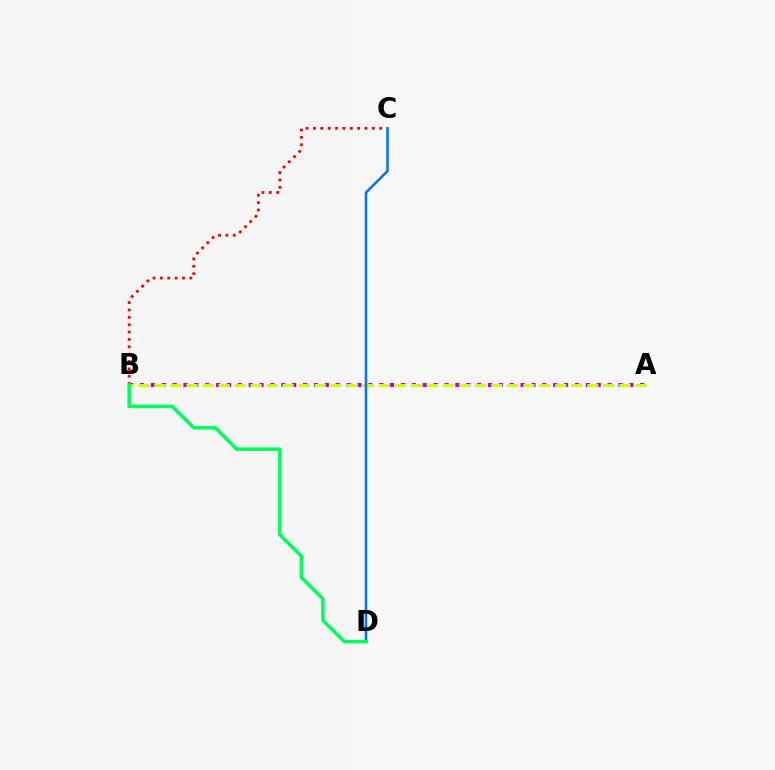{('A', 'B'): [{'color': '#b900ff', 'line_style': 'dotted', 'thickness': 2.95}, {'color': '#d1ff00', 'line_style': 'dashed', 'thickness': 2.18}], ('B', 'C'): [{'color': '#ff0000', 'line_style': 'dotted', 'thickness': 2.0}], ('C', 'D'): [{'color': '#0074ff', 'line_style': 'solid', 'thickness': 1.84}], ('B', 'D'): [{'color': '#00ff5c', 'line_style': 'solid', 'thickness': 2.55}]}